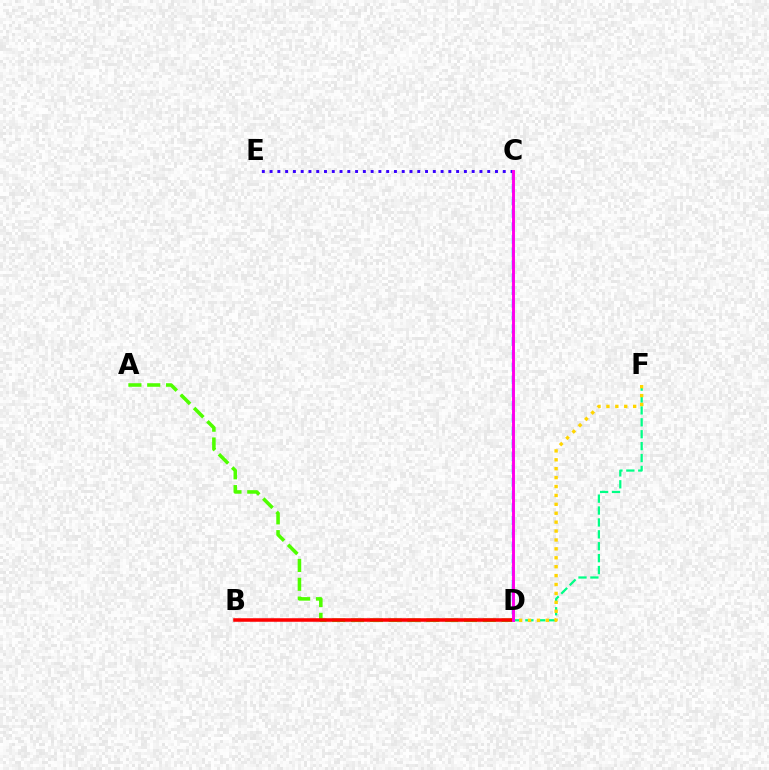{('D', 'F'): [{'color': '#00ff86', 'line_style': 'dashed', 'thickness': 1.62}, {'color': '#ffd500', 'line_style': 'dotted', 'thickness': 2.42}], ('C', 'D'): [{'color': '#009eff', 'line_style': 'dashed', 'thickness': 1.74}, {'color': '#ff00ed', 'line_style': 'solid', 'thickness': 2.1}], ('C', 'E'): [{'color': '#3700ff', 'line_style': 'dotted', 'thickness': 2.11}], ('A', 'D'): [{'color': '#4fff00', 'line_style': 'dashed', 'thickness': 2.56}], ('B', 'D'): [{'color': '#ff0000', 'line_style': 'solid', 'thickness': 2.55}]}